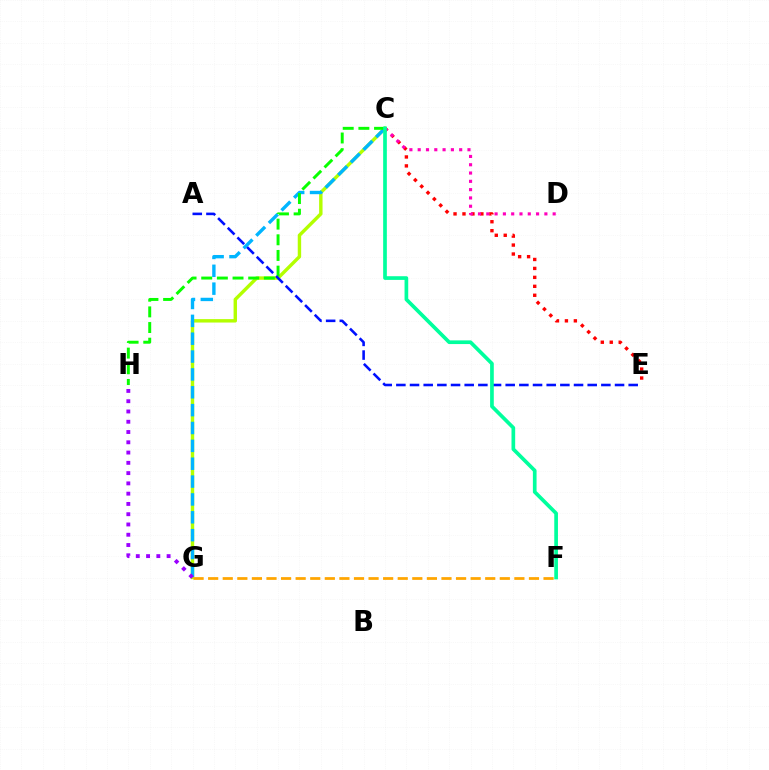{('C', 'G'): [{'color': '#b3ff00', 'line_style': 'solid', 'thickness': 2.46}, {'color': '#00b5ff', 'line_style': 'dashed', 'thickness': 2.43}], ('C', 'E'): [{'color': '#ff0000', 'line_style': 'dotted', 'thickness': 2.43}], ('C', 'H'): [{'color': '#08ff00', 'line_style': 'dashed', 'thickness': 2.13}], ('G', 'H'): [{'color': '#9b00ff', 'line_style': 'dotted', 'thickness': 2.79}], ('A', 'E'): [{'color': '#0010ff', 'line_style': 'dashed', 'thickness': 1.86}], ('C', 'D'): [{'color': '#ff00bd', 'line_style': 'dotted', 'thickness': 2.25}], ('C', 'F'): [{'color': '#00ff9d', 'line_style': 'solid', 'thickness': 2.65}], ('F', 'G'): [{'color': '#ffa500', 'line_style': 'dashed', 'thickness': 1.98}]}